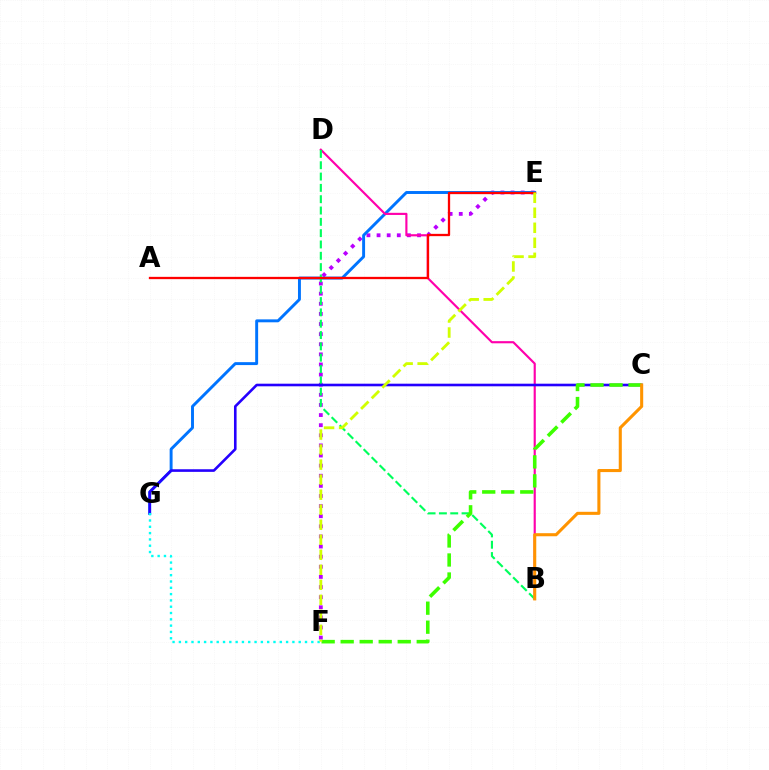{('E', 'F'): [{'color': '#b900ff', 'line_style': 'dotted', 'thickness': 2.75}, {'color': '#d1ff00', 'line_style': 'dashed', 'thickness': 2.04}], ('E', 'G'): [{'color': '#0074ff', 'line_style': 'solid', 'thickness': 2.11}], ('B', 'D'): [{'color': '#ff00ac', 'line_style': 'solid', 'thickness': 1.55}, {'color': '#00ff5c', 'line_style': 'dashed', 'thickness': 1.54}], ('C', 'G'): [{'color': '#2500ff', 'line_style': 'solid', 'thickness': 1.88}], ('F', 'G'): [{'color': '#00fff6', 'line_style': 'dotted', 'thickness': 1.71}], ('C', 'F'): [{'color': '#3dff00', 'line_style': 'dashed', 'thickness': 2.58}], ('A', 'E'): [{'color': '#ff0000', 'line_style': 'solid', 'thickness': 1.65}], ('B', 'C'): [{'color': '#ff9400', 'line_style': 'solid', 'thickness': 2.21}]}